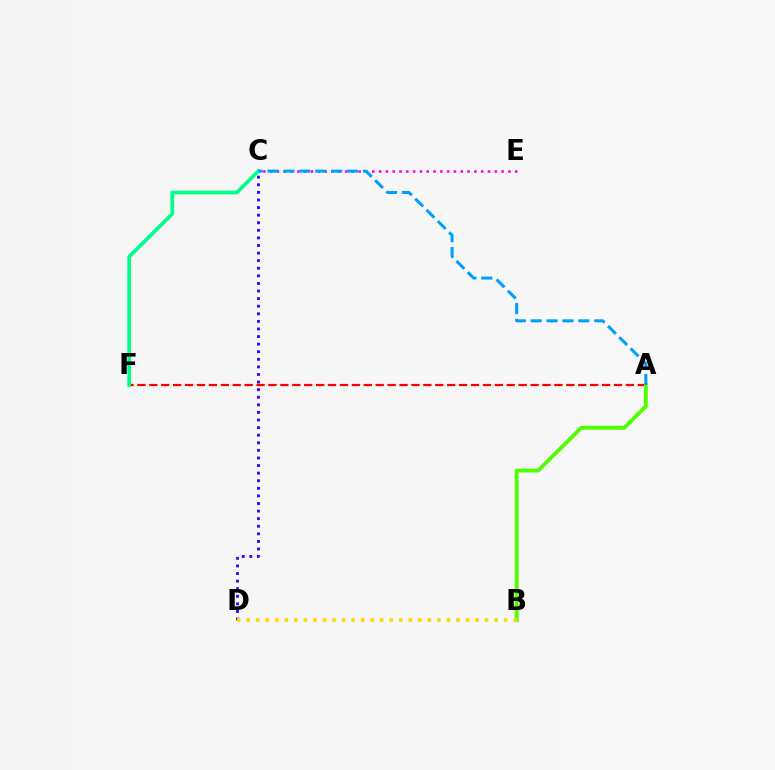{('C', 'E'): [{'color': '#ff00ed', 'line_style': 'dotted', 'thickness': 1.85}], ('C', 'D'): [{'color': '#3700ff', 'line_style': 'dotted', 'thickness': 2.06}], ('A', 'F'): [{'color': '#ff0000', 'line_style': 'dashed', 'thickness': 1.62}], ('C', 'F'): [{'color': '#00ff86', 'line_style': 'solid', 'thickness': 2.66}], ('A', 'B'): [{'color': '#4fff00', 'line_style': 'solid', 'thickness': 2.78}], ('B', 'D'): [{'color': '#ffd500', 'line_style': 'dotted', 'thickness': 2.59}], ('A', 'C'): [{'color': '#009eff', 'line_style': 'dashed', 'thickness': 2.16}]}